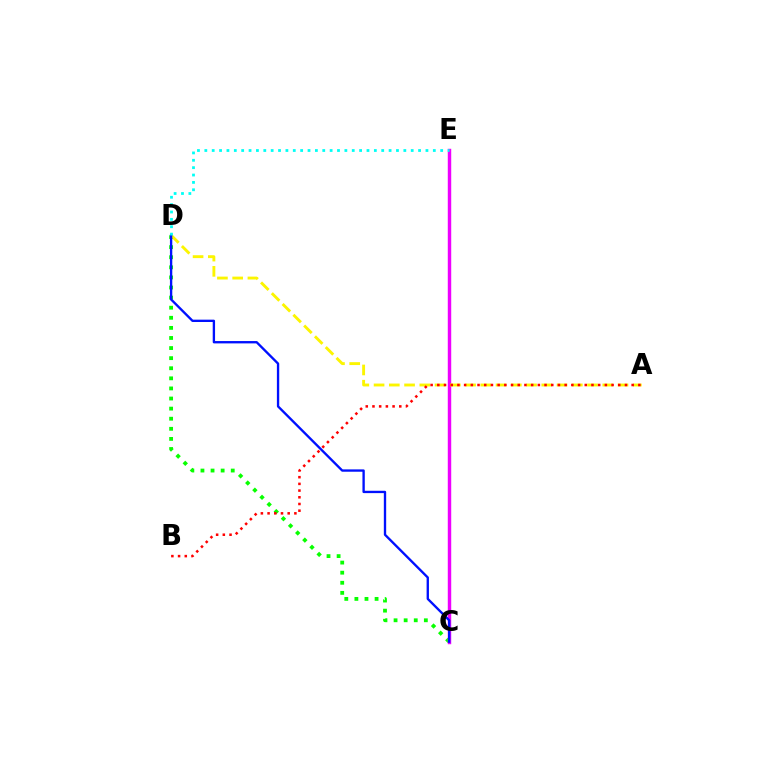{('C', 'D'): [{'color': '#08ff00', 'line_style': 'dotted', 'thickness': 2.74}, {'color': '#0010ff', 'line_style': 'solid', 'thickness': 1.69}], ('C', 'E'): [{'color': '#ee00ff', 'line_style': 'solid', 'thickness': 2.48}], ('A', 'D'): [{'color': '#fcf500', 'line_style': 'dashed', 'thickness': 2.07}], ('A', 'B'): [{'color': '#ff0000', 'line_style': 'dotted', 'thickness': 1.82}], ('D', 'E'): [{'color': '#00fff6', 'line_style': 'dotted', 'thickness': 2.0}]}